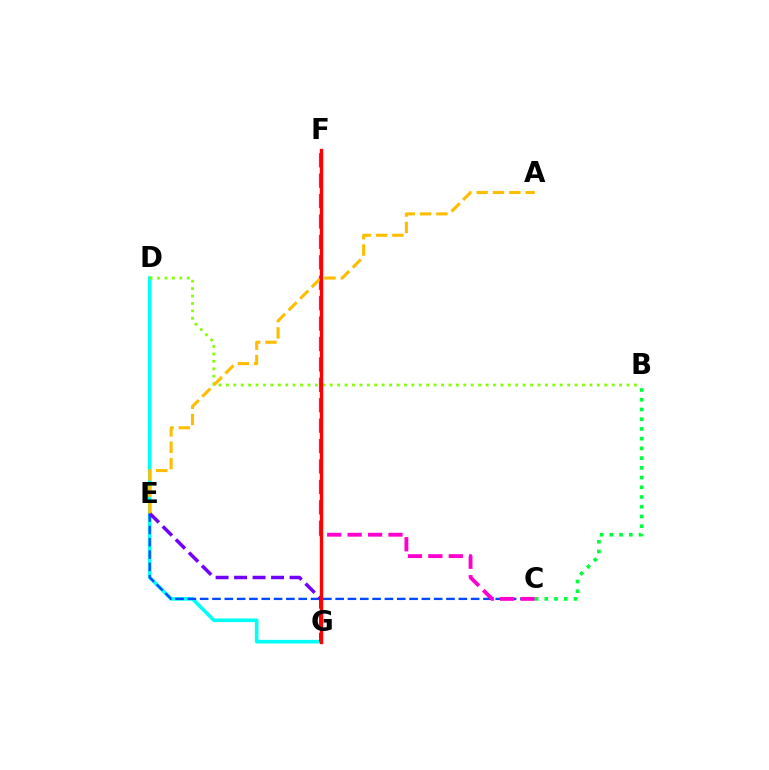{('D', 'G'): [{'color': '#00fff6', 'line_style': 'solid', 'thickness': 2.6}], ('C', 'E'): [{'color': '#004bff', 'line_style': 'dashed', 'thickness': 1.67}], ('C', 'F'): [{'color': '#ff00cf', 'line_style': 'dashed', 'thickness': 2.77}], ('B', 'D'): [{'color': '#84ff00', 'line_style': 'dotted', 'thickness': 2.02}], ('B', 'C'): [{'color': '#00ff39', 'line_style': 'dotted', 'thickness': 2.64}], ('E', 'G'): [{'color': '#7200ff', 'line_style': 'dashed', 'thickness': 2.51}], ('A', 'E'): [{'color': '#ffbd00', 'line_style': 'dashed', 'thickness': 2.22}], ('F', 'G'): [{'color': '#ff0000', 'line_style': 'solid', 'thickness': 2.42}]}